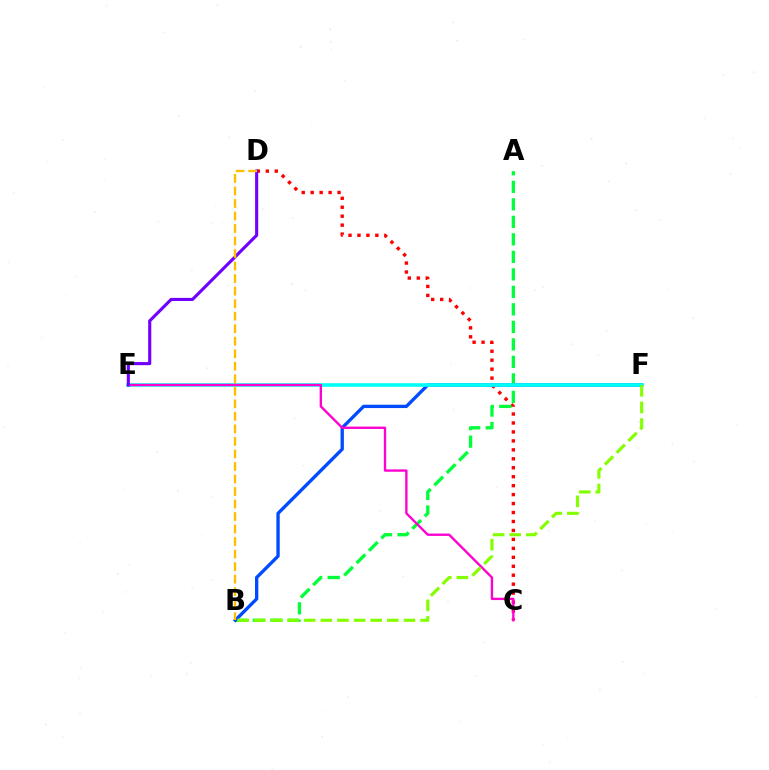{('C', 'D'): [{'color': '#ff0000', 'line_style': 'dotted', 'thickness': 2.43}], ('A', 'B'): [{'color': '#00ff39', 'line_style': 'dashed', 'thickness': 2.38}], ('B', 'F'): [{'color': '#004bff', 'line_style': 'solid', 'thickness': 2.39}, {'color': '#84ff00', 'line_style': 'dashed', 'thickness': 2.26}], ('E', 'F'): [{'color': '#00fff6', 'line_style': 'solid', 'thickness': 2.58}], ('C', 'E'): [{'color': '#ff00cf', 'line_style': 'solid', 'thickness': 1.7}], ('D', 'E'): [{'color': '#7200ff', 'line_style': 'solid', 'thickness': 2.24}], ('B', 'D'): [{'color': '#ffbd00', 'line_style': 'dashed', 'thickness': 1.7}]}